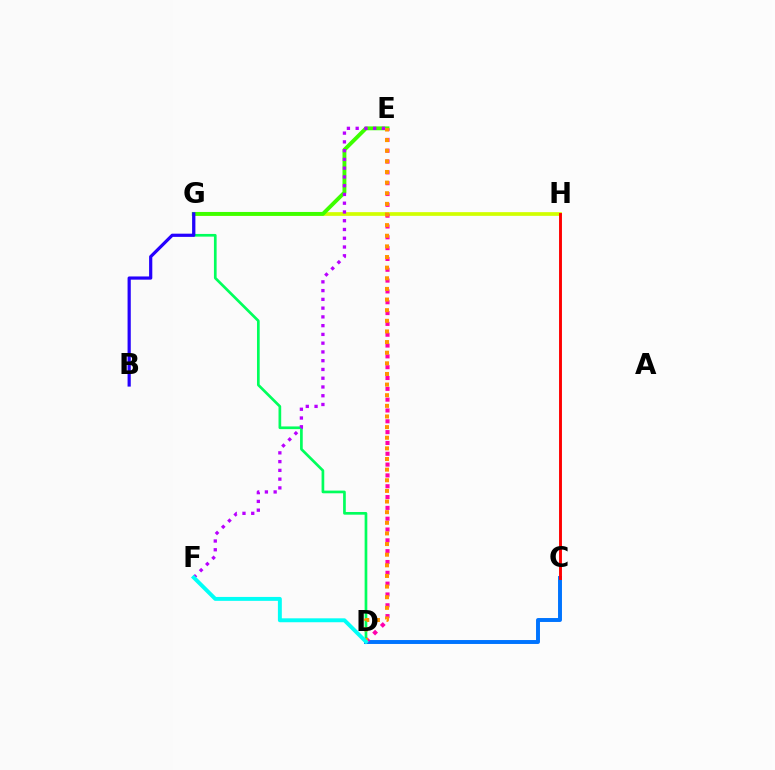{('G', 'H'): [{'color': '#d1ff00', 'line_style': 'solid', 'thickness': 2.67}], ('E', 'G'): [{'color': '#3dff00', 'line_style': 'solid', 'thickness': 2.79}], ('D', 'G'): [{'color': '#00ff5c', 'line_style': 'solid', 'thickness': 1.94}], ('B', 'G'): [{'color': '#2500ff', 'line_style': 'solid', 'thickness': 2.31}], ('C', 'D'): [{'color': '#0074ff', 'line_style': 'solid', 'thickness': 2.83}], ('D', 'E'): [{'color': '#ff00ac', 'line_style': 'dotted', 'thickness': 2.94}, {'color': '#ff9400', 'line_style': 'dotted', 'thickness': 2.89}], ('C', 'H'): [{'color': '#ff0000', 'line_style': 'solid', 'thickness': 2.08}], ('E', 'F'): [{'color': '#b900ff', 'line_style': 'dotted', 'thickness': 2.38}], ('D', 'F'): [{'color': '#00fff6', 'line_style': 'solid', 'thickness': 2.82}]}